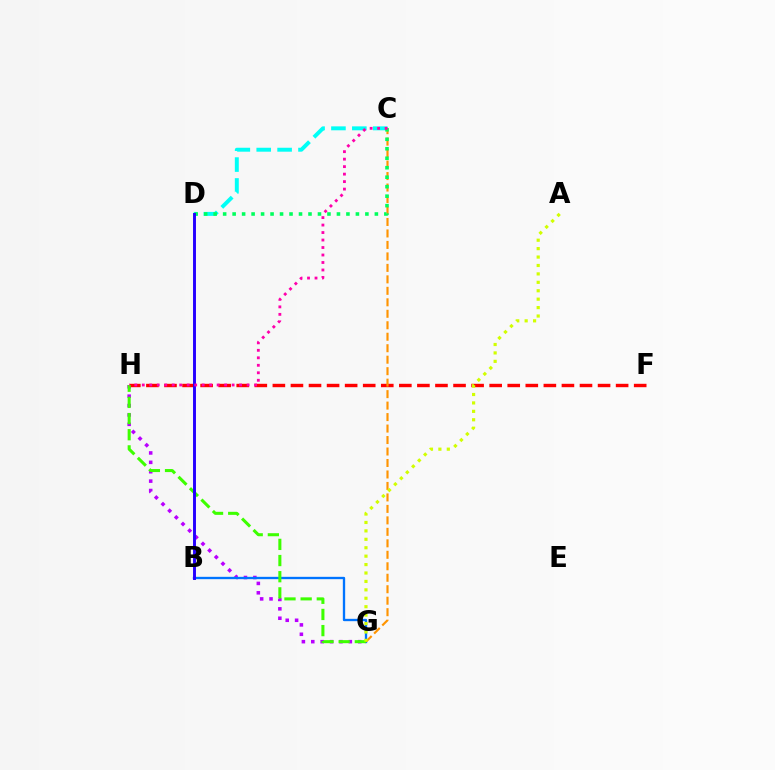{('C', 'D'): [{'color': '#00fff6', 'line_style': 'dashed', 'thickness': 2.84}, {'color': '#00ff5c', 'line_style': 'dotted', 'thickness': 2.58}], ('G', 'H'): [{'color': '#b900ff', 'line_style': 'dotted', 'thickness': 2.55}, {'color': '#3dff00', 'line_style': 'dashed', 'thickness': 2.2}], ('F', 'H'): [{'color': '#ff0000', 'line_style': 'dashed', 'thickness': 2.45}], ('B', 'G'): [{'color': '#0074ff', 'line_style': 'solid', 'thickness': 1.68}], ('C', 'G'): [{'color': '#ff9400', 'line_style': 'dashed', 'thickness': 1.56}], ('A', 'G'): [{'color': '#d1ff00', 'line_style': 'dotted', 'thickness': 2.29}], ('B', 'D'): [{'color': '#2500ff', 'line_style': 'solid', 'thickness': 2.11}], ('C', 'H'): [{'color': '#ff00ac', 'line_style': 'dotted', 'thickness': 2.03}]}